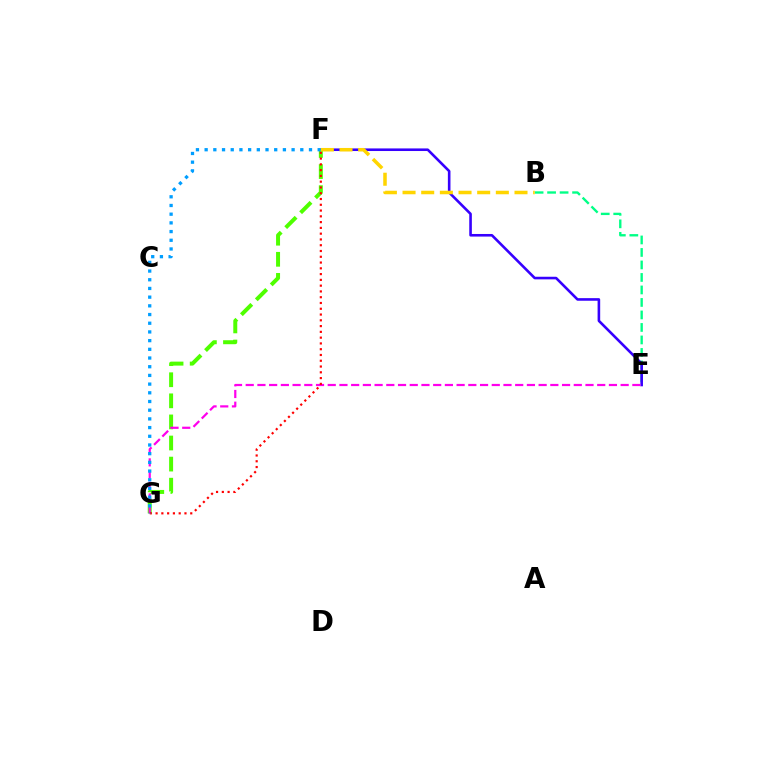{('B', 'E'): [{'color': '#00ff86', 'line_style': 'dashed', 'thickness': 1.7}], ('E', 'F'): [{'color': '#3700ff', 'line_style': 'solid', 'thickness': 1.87}], ('F', 'G'): [{'color': '#4fff00', 'line_style': 'dashed', 'thickness': 2.86}, {'color': '#ff0000', 'line_style': 'dotted', 'thickness': 1.57}, {'color': '#009eff', 'line_style': 'dotted', 'thickness': 2.36}], ('E', 'G'): [{'color': '#ff00ed', 'line_style': 'dashed', 'thickness': 1.59}], ('B', 'F'): [{'color': '#ffd500', 'line_style': 'dashed', 'thickness': 2.53}]}